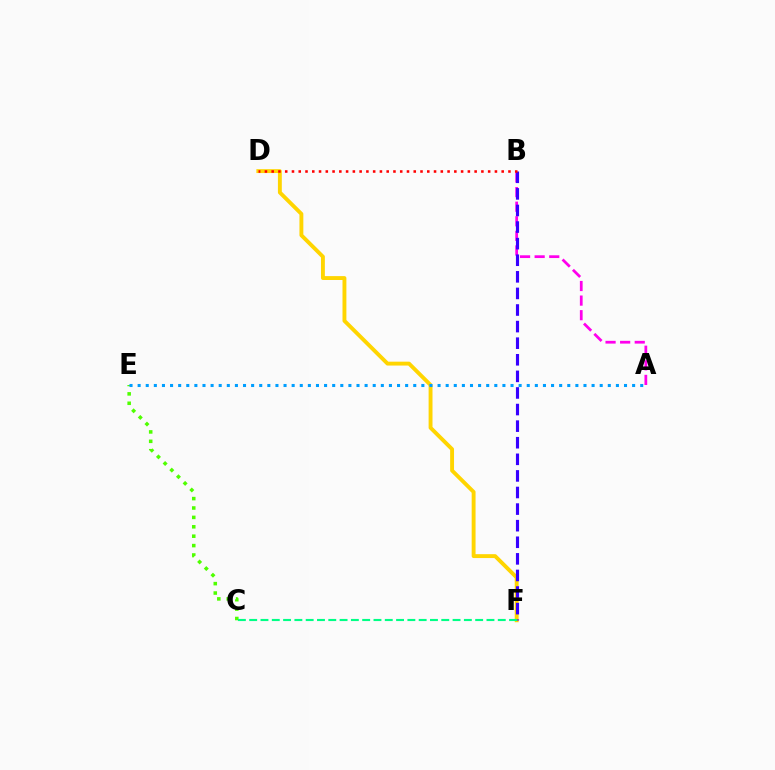{('D', 'F'): [{'color': '#ffd500', 'line_style': 'solid', 'thickness': 2.8}], ('C', 'E'): [{'color': '#4fff00', 'line_style': 'dotted', 'thickness': 2.55}], ('A', 'B'): [{'color': '#ff00ed', 'line_style': 'dashed', 'thickness': 1.98}], ('A', 'E'): [{'color': '#009eff', 'line_style': 'dotted', 'thickness': 2.2}], ('B', 'F'): [{'color': '#3700ff', 'line_style': 'dashed', 'thickness': 2.25}], ('C', 'F'): [{'color': '#00ff86', 'line_style': 'dashed', 'thickness': 1.53}], ('B', 'D'): [{'color': '#ff0000', 'line_style': 'dotted', 'thickness': 1.84}]}